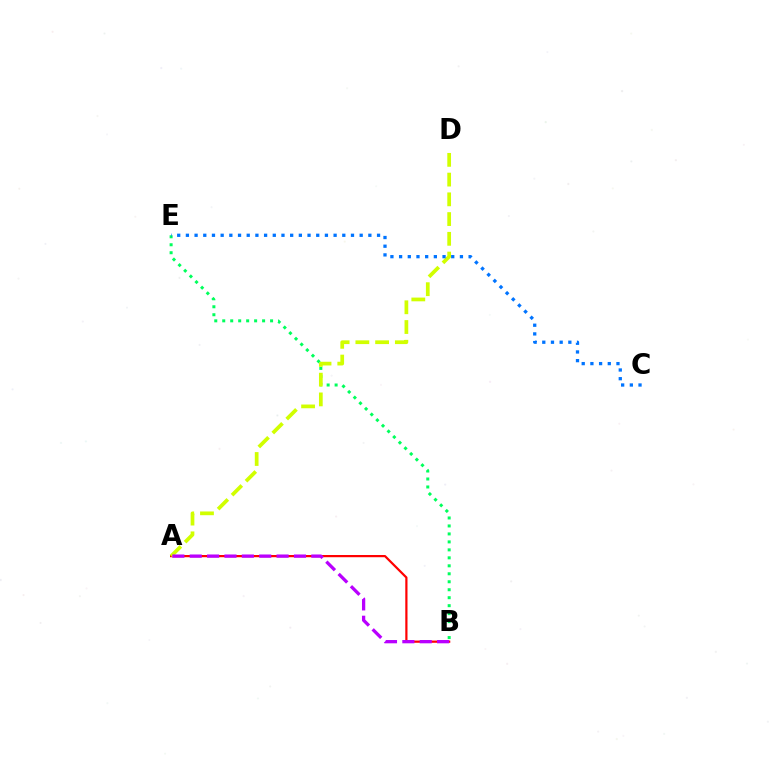{('A', 'B'): [{'color': '#ff0000', 'line_style': 'solid', 'thickness': 1.59}, {'color': '#b900ff', 'line_style': 'dashed', 'thickness': 2.36}], ('B', 'E'): [{'color': '#00ff5c', 'line_style': 'dotted', 'thickness': 2.17}], ('A', 'D'): [{'color': '#d1ff00', 'line_style': 'dashed', 'thickness': 2.68}], ('C', 'E'): [{'color': '#0074ff', 'line_style': 'dotted', 'thickness': 2.36}]}